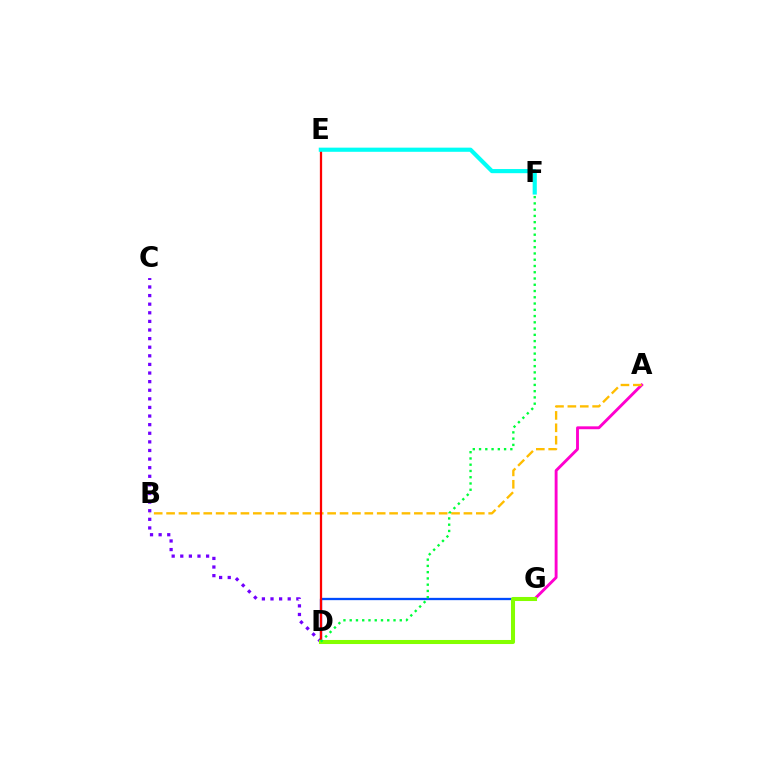{('A', 'G'): [{'color': '#ff00cf', 'line_style': 'solid', 'thickness': 2.08}], ('A', 'B'): [{'color': '#ffbd00', 'line_style': 'dashed', 'thickness': 1.68}], ('C', 'D'): [{'color': '#7200ff', 'line_style': 'dotted', 'thickness': 2.34}], ('D', 'G'): [{'color': '#004bff', 'line_style': 'solid', 'thickness': 1.66}, {'color': '#84ff00', 'line_style': 'solid', 'thickness': 2.92}], ('D', 'E'): [{'color': '#ff0000', 'line_style': 'solid', 'thickness': 1.63}], ('E', 'F'): [{'color': '#00fff6', 'line_style': 'solid', 'thickness': 2.99}], ('D', 'F'): [{'color': '#00ff39', 'line_style': 'dotted', 'thickness': 1.7}]}